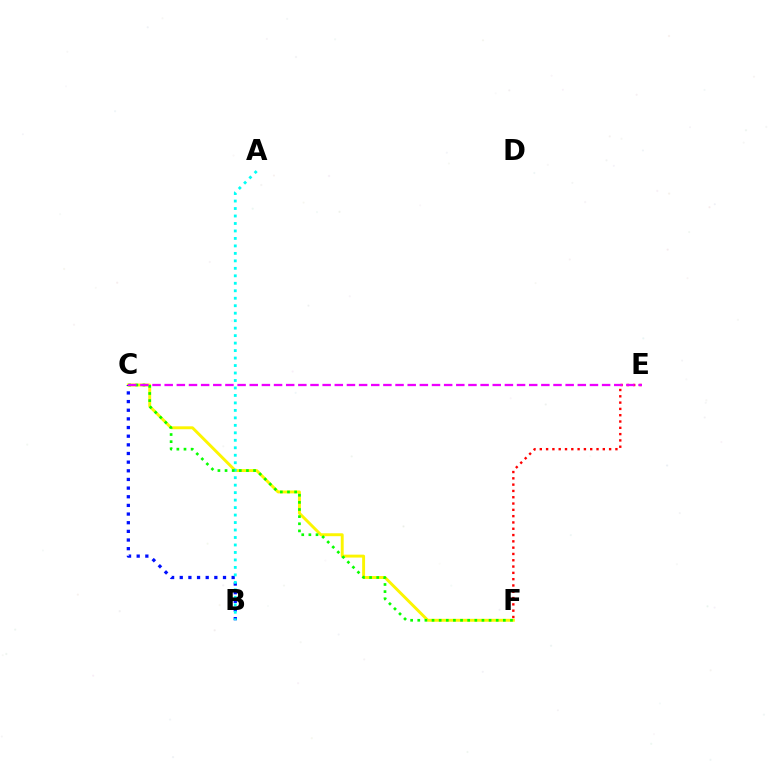{('C', 'F'): [{'color': '#fcf500', 'line_style': 'solid', 'thickness': 2.1}, {'color': '#08ff00', 'line_style': 'dotted', 'thickness': 1.94}], ('B', 'C'): [{'color': '#0010ff', 'line_style': 'dotted', 'thickness': 2.35}], ('A', 'B'): [{'color': '#00fff6', 'line_style': 'dotted', 'thickness': 2.03}], ('E', 'F'): [{'color': '#ff0000', 'line_style': 'dotted', 'thickness': 1.71}], ('C', 'E'): [{'color': '#ee00ff', 'line_style': 'dashed', 'thickness': 1.65}]}